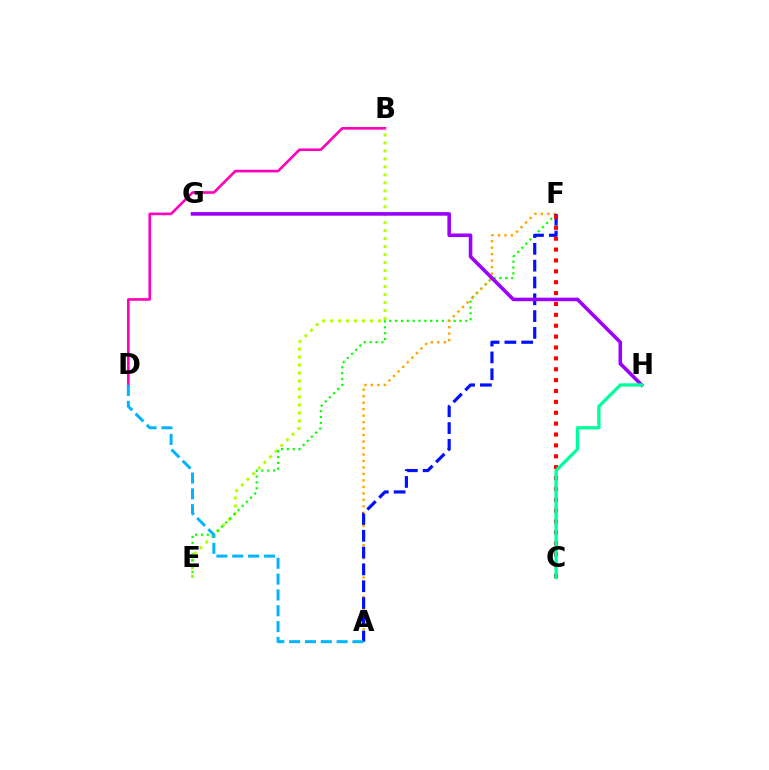{('B', 'D'): [{'color': '#ff00bd', 'line_style': 'solid', 'thickness': 1.89}], ('B', 'E'): [{'color': '#b3ff00', 'line_style': 'dotted', 'thickness': 2.17}], ('E', 'F'): [{'color': '#08ff00', 'line_style': 'dotted', 'thickness': 1.59}], ('A', 'F'): [{'color': '#ffa500', 'line_style': 'dotted', 'thickness': 1.76}, {'color': '#0010ff', 'line_style': 'dashed', 'thickness': 2.28}], ('G', 'H'): [{'color': '#9b00ff', 'line_style': 'solid', 'thickness': 2.58}], ('C', 'F'): [{'color': '#ff0000', 'line_style': 'dotted', 'thickness': 2.96}], ('A', 'D'): [{'color': '#00b5ff', 'line_style': 'dashed', 'thickness': 2.15}], ('C', 'H'): [{'color': '#00ff9d', 'line_style': 'solid', 'thickness': 2.39}]}